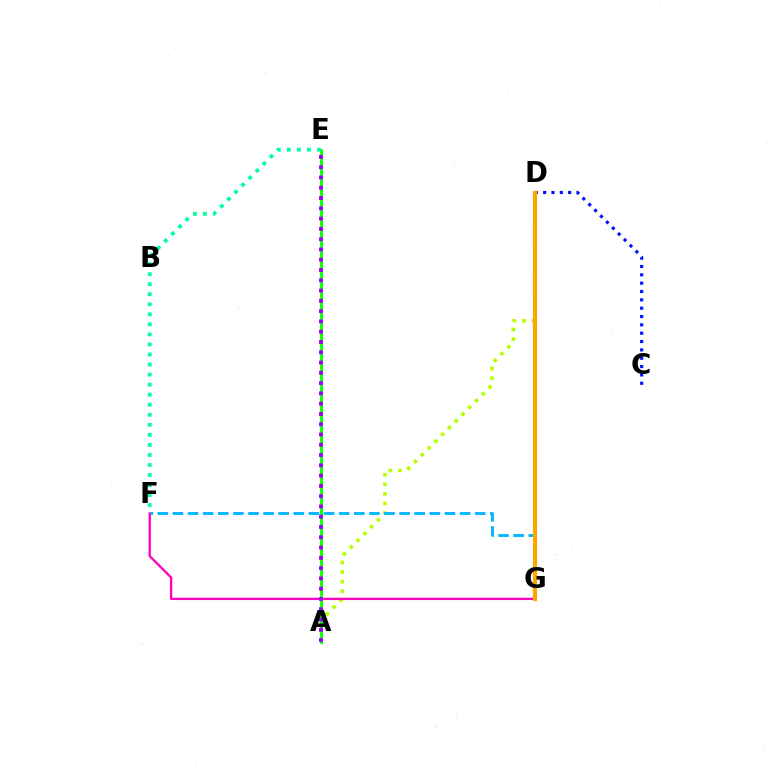{('D', 'G'): [{'color': '#ff0000', 'line_style': 'solid', 'thickness': 1.98}, {'color': '#ffa500', 'line_style': 'solid', 'thickness': 2.98}], ('C', 'D'): [{'color': '#0010ff', 'line_style': 'dotted', 'thickness': 2.27}], ('A', 'D'): [{'color': '#b3ff00', 'line_style': 'dotted', 'thickness': 2.6}], ('F', 'G'): [{'color': '#ff00bd', 'line_style': 'solid', 'thickness': 1.66}, {'color': '#00b5ff', 'line_style': 'dashed', 'thickness': 2.05}], ('A', 'E'): [{'color': '#08ff00', 'line_style': 'solid', 'thickness': 2.03}, {'color': '#9b00ff', 'line_style': 'dotted', 'thickness': 2.79}], ('E', 'F'): [{'color': '#00ff9d', 'line_style': 'dotted', 'thickness': 2.73}]}